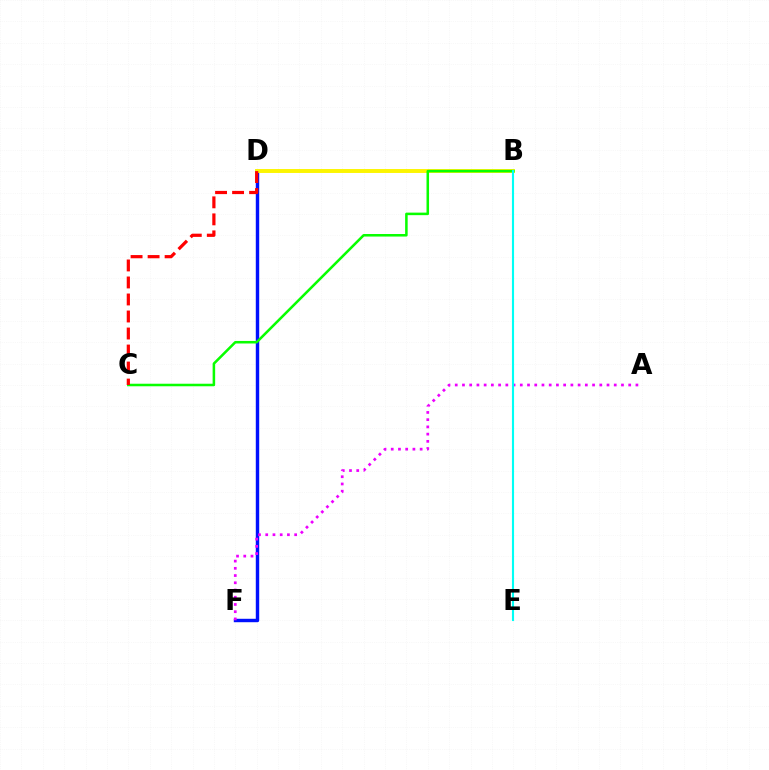{('D', 'F'): [{'color': '#0010ff', 'line_style': 'solid', 'thickness': 2.47}], ('A', 'F'): [{'color': '#ee00ff', 'line_style': 'dotted', 'thickness': 1.96}], ('B', 'D'): [{'color': '#fcf500', 'line_style': 'solid', 'thickness': 2.82}], ('B', 'C'): [{'color': '#08ff00', 'line_style': 'solid', 'thickness': 1.83}], ('B', 'E'): [{'color': '#00fff6', 'line_style': 'solid', 'thickness': 1.52}], ('C', 'D'): [{'color': '#ff0000', 'line_style': 'dashed', 'thickness': 2.31}]}